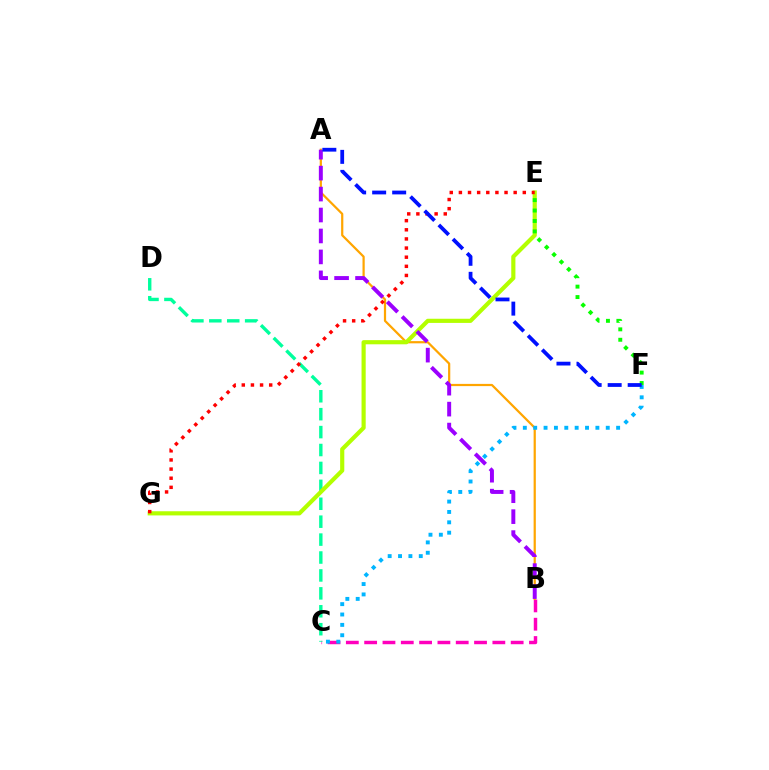{('B', 'C'): [{'color': '#ff00bd', 'line_style': 'dashed', 'thickness': 2.49}], ('C', 'D'): [{'color': '#00ff9d', 'line_style': 'dashed', 'thickness': 2.43}], ('A', 'B'): [{'color': '#ffa500', 'line_style': 'solid', 'thickness': 1.6}, {'color': '#9b00ff', 'line_style': 'dashed', 'thickness': 2.85}], ('E', 'G'): [{'color': '#b3ff00', 'line_style': 'solid', 'thickness': 3.0}, {'color': '#ff0000', 'line_style': 'dotted', 'thickness': 2.48}], ('C', 'F'): [{'color': '#00b5ff', 'line_style': 'dotted', 'thickness': 2.82}], ('E', 'F'): [{'color': '#08ff00', 'line_style': 'dotted', 'thickness': 2.83}], ('A', 'F'): [{'color': '#0010ff', 'line_style': 'dashed', 'thickness': 2.72}]}